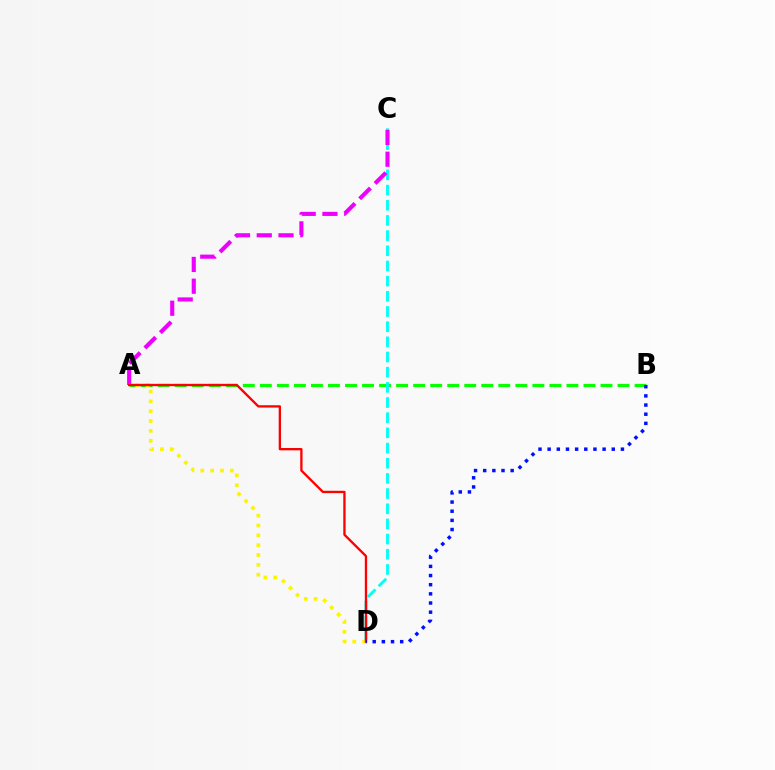{('A', 'B'): [{'color': '#08ff00', 'line_style': 'dashed', 'thickness': 2.31}], ('C', 'D'): [{'color': '#00fff6', 'line_style': 'dashed', 'thickness': 2.06}], ('A', 'C'): [{'color': '#ee00ff', 'line_style': 'dashed', 'thickness': 2.96}], ('A', 'D'): [{'color': '#fcf500', 'line_style': 'dotted', 'thickness': 2.67}, {'color': '#ff0000', 'line_style': 'solid', 'thickness': 1.67}], ('B', 'D'): [{'color': '#0010ff', 'line_style': 'dotted', 'thickness': 2.49}]}